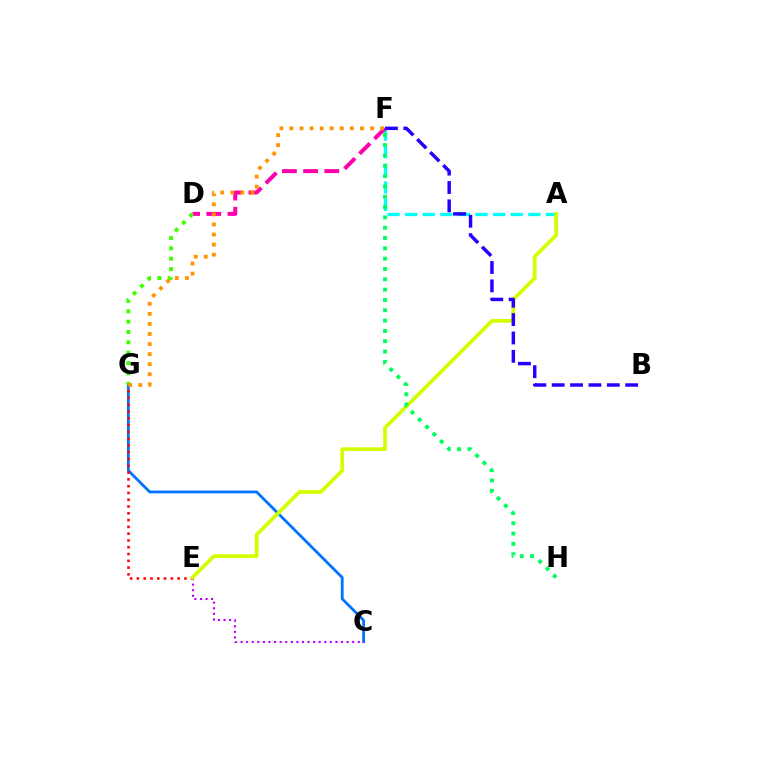{('A', 'F'): [{'color': '#00fff6', 'line_style': 'dashed', 'thickness': 2.39}], ('D', 'F'): [{'color': '#ff00ac', 'line_style': 'dashed', 'thickness': 2.88}], ('C', 'G'): [{'color': '#0074ff', 'line_style': 'solid', 'thickness': 2.01}], ('C', 'E'): [{'color': '#b900ff', 'line_style': 'dotted', 'thickness': 1.52}], ('D', 'G'): [{'color': '#3dff00', 'line_style': 'dotted', 'thickness': 2.81}], ('E', 'G'): [{'color': '#ff0000', 'line_style': 'dotted', 'thickness': 1.84}], ('A', 'E'): [{'color': '#d1ff00', 'line_style': 'solid', 'thickness': 2.68}], ('B', 'F'): [{'color': '#2500ff', 'line_style': 'dashed', 'thickness': 2.5}], ('F', 'G'): [{'color': '#ff9400', 'line_style': 'dotted', 'thickness': 2.74}], ('F', 'H'): [{'color': '#00ff5c', 'line_style': 'dotted', 'thickness': 2.8}]}